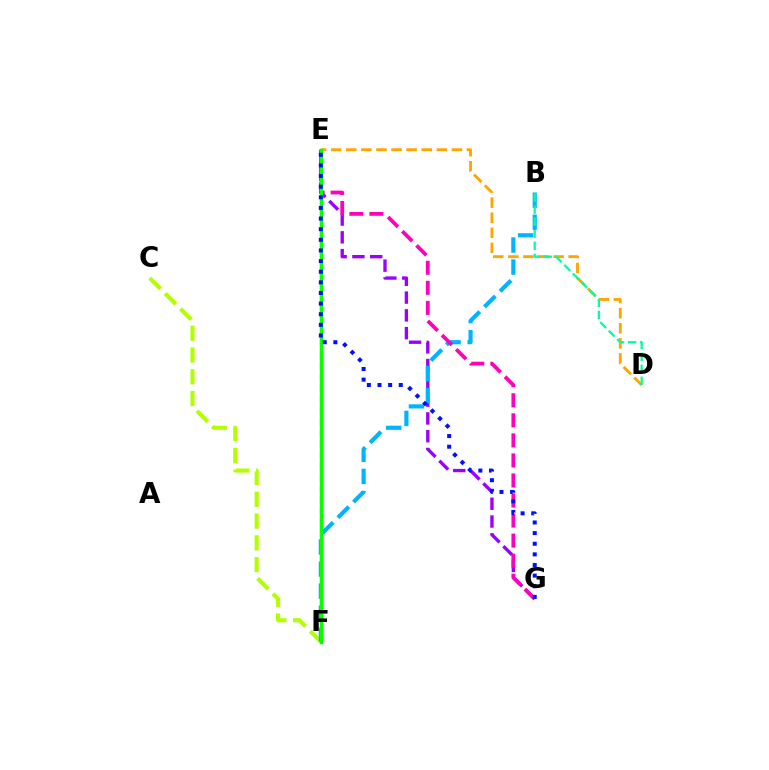{('E', 'G'): [{'color': '#9b00ff', 'line_style': 'dashed', 'thickness': 2.41}, {'color': '#ff00bd', 'line_style': 'dashed', 'thickness': 2.72}, {'color': '#0010ff', 'line_style': 'dotted', 'thickness': 2.89}], ('D', 'E'): [{'color': '#ffa500', 'line_style': 'dashed', 'thickness': 2.05}], ('C', 'F'): [{'color': '#b3ff00', 'line_style': 'dashed', 'thickness': 2.96}], ('B', 'F'): [{'color': '#00b5ff', 'line_style': 'dashed', 'thickness': 3.0}], ('E', 'F'): [{'color': '#ff0000', 'line_style': 'dashed', 'thickness': 1.52}, {'color': '#08ff00', 'line_style': 'solid', 'thickness': 2.49}], ('B', 'D'): [{'color': '#00ff9d', 'line_style': 'dashed', 'thickness': 1.63}]}